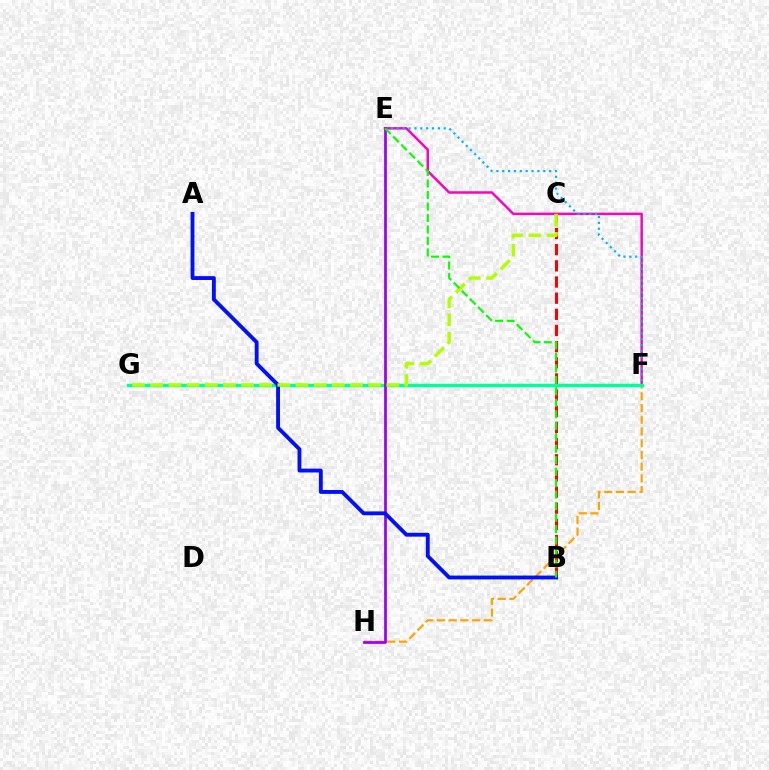{('B', 'C'): [{'color': '#ff0000', 'line_style': 'dashed', 'thickness': 2.2}], ('F', 'H'): [{'color': '#ffa500', 'line_style': 'dashed', 'thickness': 1.59}], ('E', 'F'): [{'color': '#ff00bd', 'line_style': 'solid', 'thickness': 1.78}, {'color': '#00b5ff', 'line_style': 'dotted', 'thickness': 1.59}], ('F', 'G'): [{'color': '#00ff9d', 'line_style': 'solid', 'thickness': 2.45}], ('E', 'H'): [{'color': '#9b00ff', 'line_style': 'solid', 'thickness': 1.98}], ('A', 'B'): [{'color': '#0010ff', 'line_style': 'solid', 'thickness': 2.78}], ('C', 'G'): [{'color': '#b3ff00', 'line_style': 'dashed', 'thickness': 2.47}], ('B', 'E'): [{'color': '#08ff00', 'line_style': 'dashed', 'thickness': 1.56}]}